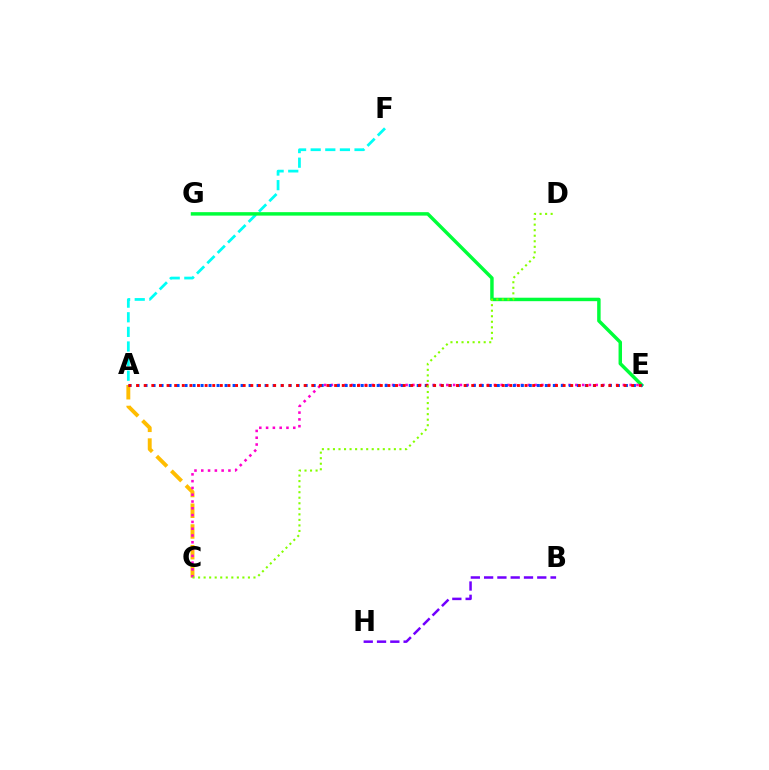{('A', 'F'): [{'color': '#00fff6', 'line_style': 'dashed', 'thickness': 1.99}], ('E', 'G'): [{'color': '#00ff39', 'line_style': 'solid', 'thickness': 2.49}], ('A', 'C'): [{'color': '#ffbd00', 'line_style': 'dashed', 'thickness': 2.82}], ('C', 'E'): [{'color': '#ff00cf', 'line_style': 'dotted', 'thickness': 1.84}], ('A', 'E'): [{'color': '#004bff', 'line_style': 'dotted', 'thickness': 2.18}, {'color': '#ff0000', 'line_style': 'dotted', 'thickness': 2.07}], ('B', 'H'): [{'color': '#7200ff', 'line_style': 'dashed', 'thickness': 1.81}], ('C', 'D'): [{'color': '#84ff00', 'line_style': 'dotted', 'thickness': 1.5}]}